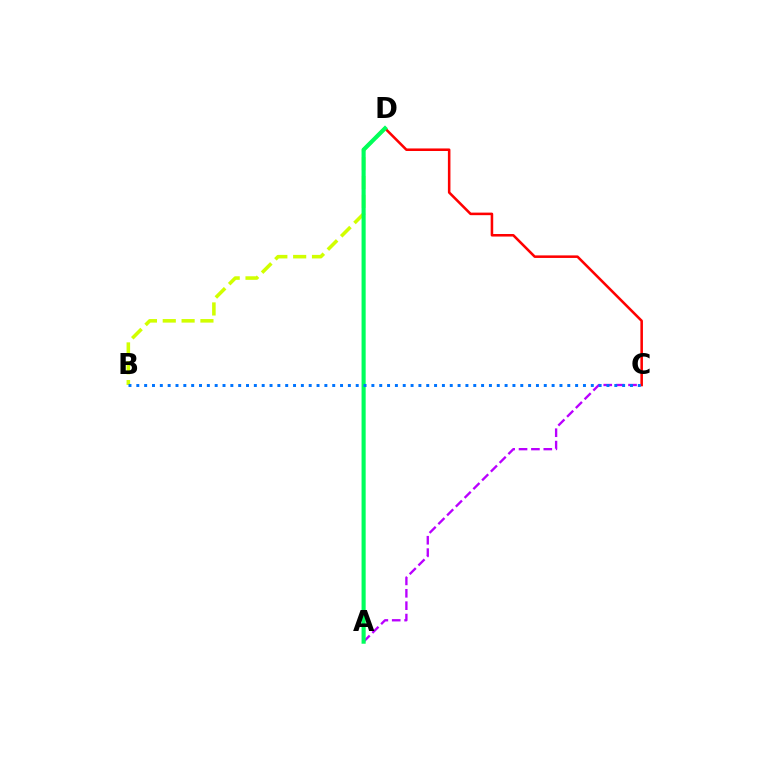{('A', 'C'): [{'color': '#b900ff', 'line_style': 'dashed', 'thickness': 1.68}], ('C', 'D'): [{'color': '#ff0000', 'line_style': 'solid', 'thickness': 1.84}], ('B', 'D'): [{'color': '#d1ff00', 'line_style': 'dashed', 'thickness': 2.56}], ('A', 'D'): [{'color': '#00ff5c', 'line_style': 'solid', 'thickness': 2.96}], ('B', 'C'): [{'color': '#0074ff', 'line_style': 'dotted', 'thickness': 2.13}]}